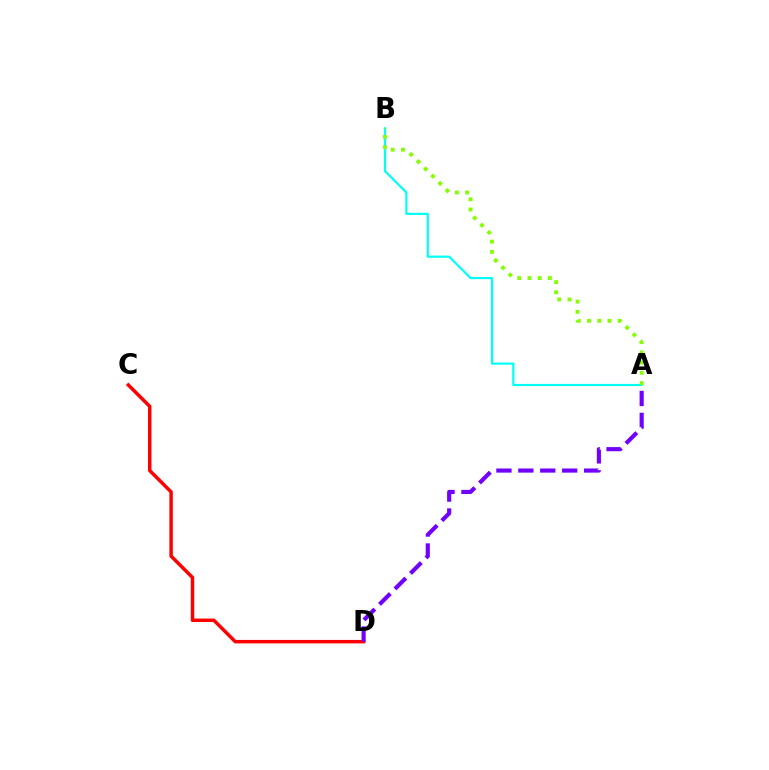{('C', 'D'): [{'color': '#ff0000', 'line_style': 'solid', 'thickness': 2.5}], ('A', 'B'): [{'color': '#00fff6', 'line_style': 'solid', 'thickness': 1.57}, {'color': '#84ff00', 'line_style': 'dotted', 'thickness': 2.78}], ('A', 'D'): [{'color': '#7200ff', 'line_style': 'dashed', 'thickness': 2.98}]}